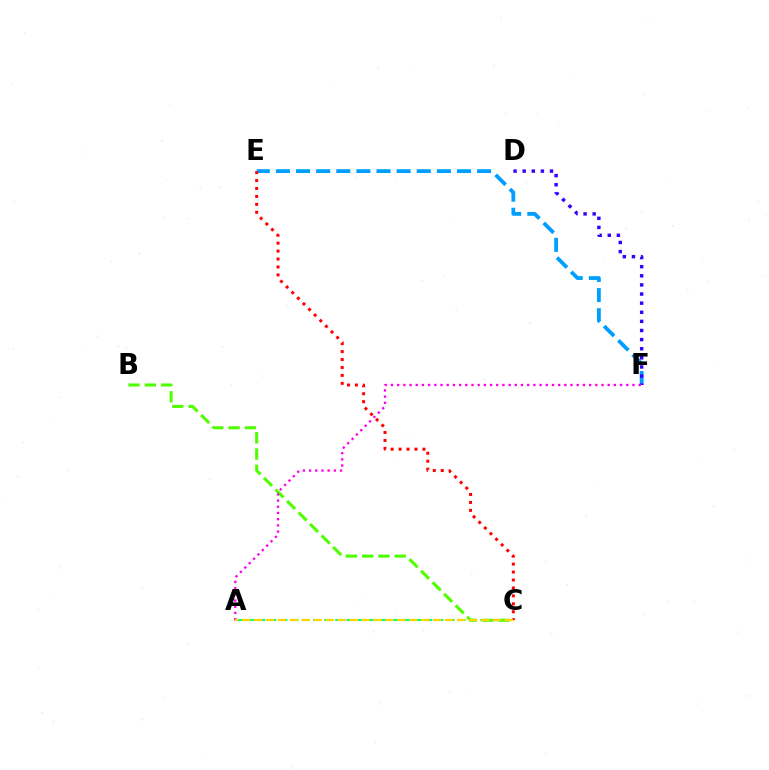{('E', 'F'): [{'color': '#009eff', 'line_style': 'dashed', 'thickness': 2.73}], ('D', 'F'): [{'color': '#3700ff', 'line_style': 'dotted', 'thickness': 2.48}], ('A', 'C'): [{'color': '#00ff86', 'line_style': 'dashed', 'thickness': 1.51}, {'color': '#ffd500', 'line_style': 'dashed', 'thickness': 1.62}], ('B', 'C'): [{'color': '#4fff00', 'line_style': 'dashed', 'thickness': 2.21}], ('A', 'F'): [{'color': '#ff00ed', 'line_style': 'dotted', 'thickness': 1.68}], ('C', 'E'): [{'color': '#ff0000', 'line_style': 'dotted', 'thickness': 2.16}]}